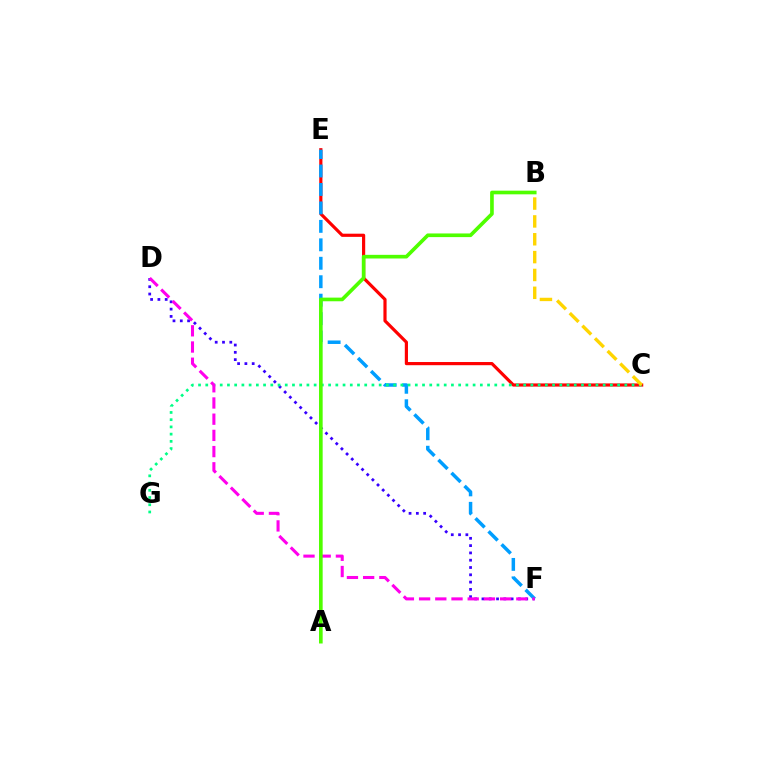{('D', 'F'): [{'color': '#3700ff', 'line_style': 'dotted', 'thickness': 1.98}, {'color': '#ff00ed', 'line_style': 'dashed', 'thickness': 2.2}], ('C', 'E'): [{'color': '#ff0000', 'line_style': 'solid', 'thickness': 2.29}], ('E', 'F'): [{'color': '#009eff', 'line_style': 'dashed', 'thickness': 2.51}], ('C', 'G'): [{'color': '#00ff86', 'line_style': 'dotted', 'thickness': 1.96}], ('B', 'C'): [{'color': '#ffd500', 'line_style': 'dashed', 'thickness': 2.42}], ('A', 'B'): [{'color': '#4fff00', 'line_style': 'solid', 'thickness': 2.63}]}